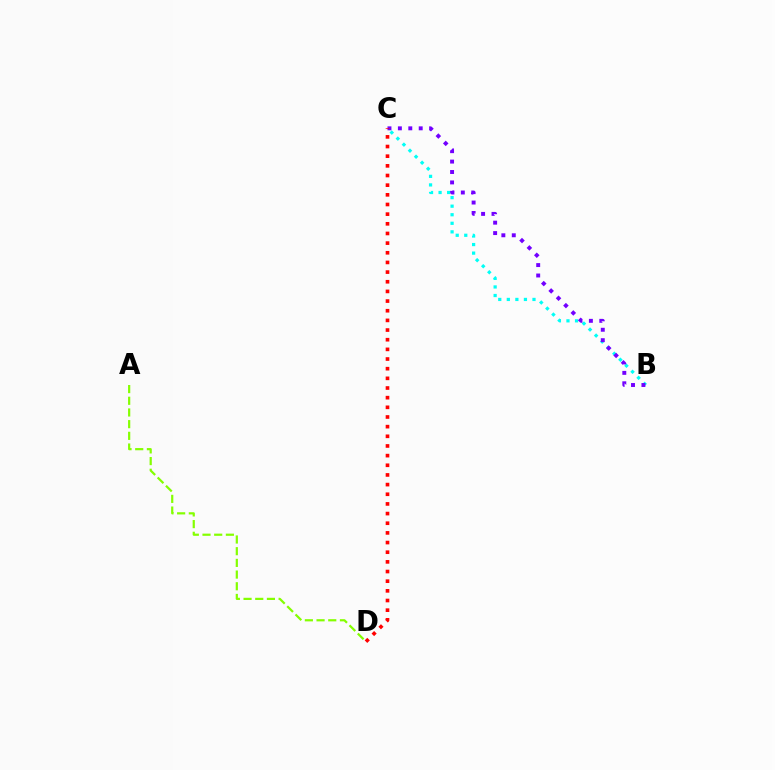{('B', 'C'): [{'color': '#00fff6', 'line_style': 'dotted', 'thickness': 2.33}, {'color': '#7200ff', 'line_style': 'dotted', 'thickness': 2.83}], ('A', 'D'): [{'color': '#84ff00', 'line_style': 'dashed', 'thickness': 1.59}], ('C', 'D'): [{'color': '#ff0000', 'line_style': 'dotted', 'thickness': 2.62}]}